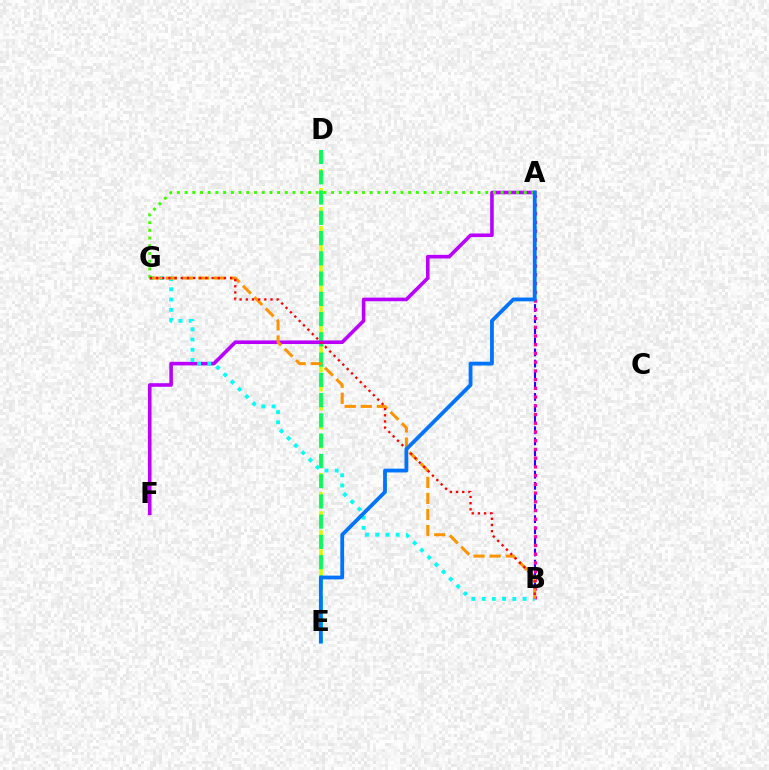{('A', 'B'): [{'color': '#2500ff', 'line_style': 'dashed', 'thickness': 1.51}, {'color': '#ff00ac', 'line_style': 'dotted', 'thickness': 2.37}], ('D', 'E'): [{'color': '#d1ff00', 'line_style': 'dashed', 'thickness': 2.58}, {'color': '#00ff5c', 'line_style': 'dashed', 'thickness': 2.75}], ('A', 'F'): [{'color': '#b900ff', 'line_style': 'solid', 'thickness': 2.59}], ('B', 'G'): [{'color': '#00fff6', 'line_style': 'dotted', 'thickness': 2.78}, {'color': '#ff9400', 'line_style': 'dashed', 'thickness': 2.18}, {'color': '#ff0000', 'line_style': 'dotted', 'thickness': 1.68}], ('A', 'G'): [{'color': '#3dff00', 'line_style': 'dotted', 'thickness': 2.09}], ('A', 'E'): [{'color': '#0074ff', 'line_style': 'solid', 'thickness': 2.73}]}